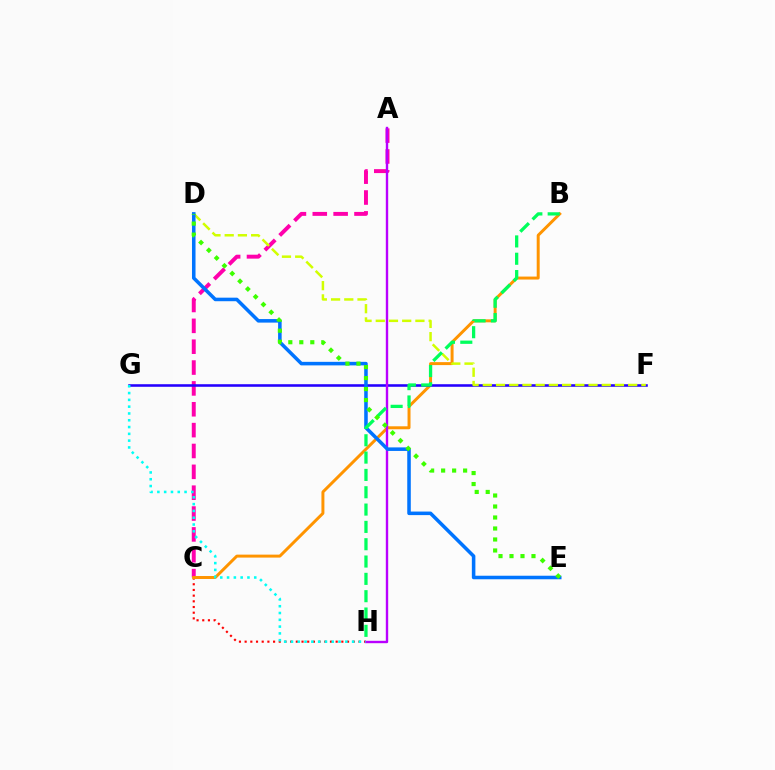{('C', 'H'): [{'color': '#ff0000', 'line_style': 'dotted', 'thickness': 1.55}], ('A', 'C'): [{'color': '#ff00ac', 'line_style': 'dashed', 'thickness': 2.83}], ('B', 'C'): [{'color': '#ff9400', 'line_style': 'solid', 'thickness': 2.14}], ('F', 'G'): [{'color': '#2500ff', 'line_style': 'solid', 'thickness': 1.85}], ('A', 'H'): [{'color': '#b900ff', 'line_style': 'solid', 'thickness': 1.72}], ('D', 'F'): [{'color': '#d1ff00', 'line_style': 'dashed', 'thickness': 1.8}], ('D', 'E'): [{'color': '#0074ff', 'line_style': 'solid', 'thickness': 2.55}, {'color': '#3dff00', 'line_style': 'dotted', 'thickness': 2.99}], ('G', 'H'): [{'color': '#00fff6', 'line_style': 'dotted', 'thickness': 1.85}], ('B', 'H'): [{'color': '#00ff5c', 'line_style': 'dashed', 'thickness': 2.35}]}